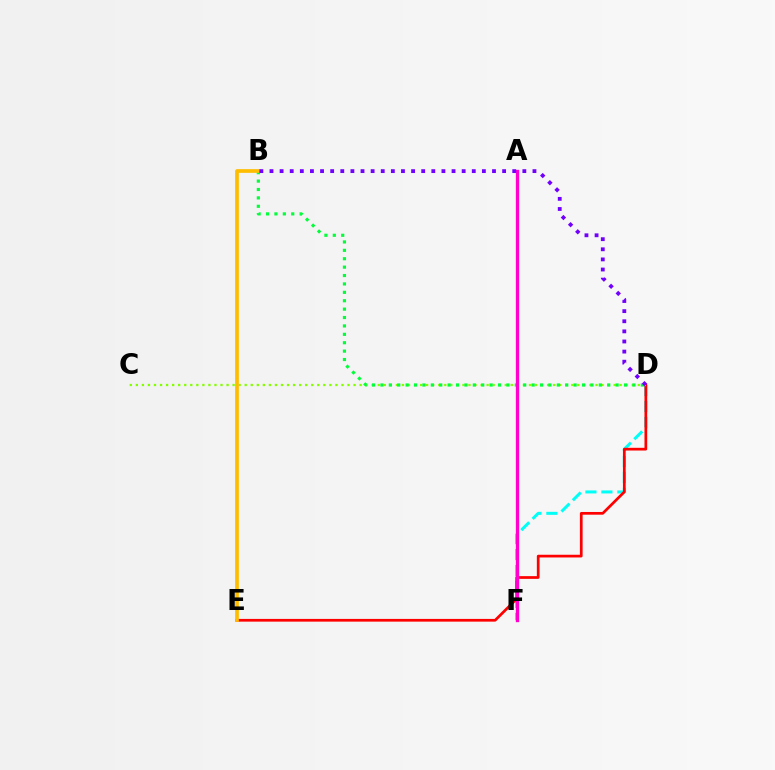{('D', 'F'): [{'color': '#00fff6', 'line_style': 'dashed', 'thickness': 2.17}], ('D', 'E'): [{'color': '#ff0000', 'line_style': 'solid', 'thickness': 1.96}], ('A', 'F'): [{'color': '#004bff', 'line_style': 'dashed', 'thickness': 2.05}, {'color': '#ff00cf', 'line_style': 'solid', 'thickness': 2.4}], ('C', 'D'): [{'color': '#84ff00', 'line_style': 'dotted', 'thickness': 1.64}], ('B', 'D'): [{'color': '#00ff39', 'line_style': 'dotted', 'thickness': 2.28}, {'color': '#7200ff', 'line_style': 'dotted', 'thickness': 2.75}], ('B', 'E'): [{'color': '#ffbd00', 'line_style': 'solid', 'thickness': 2.66}]}